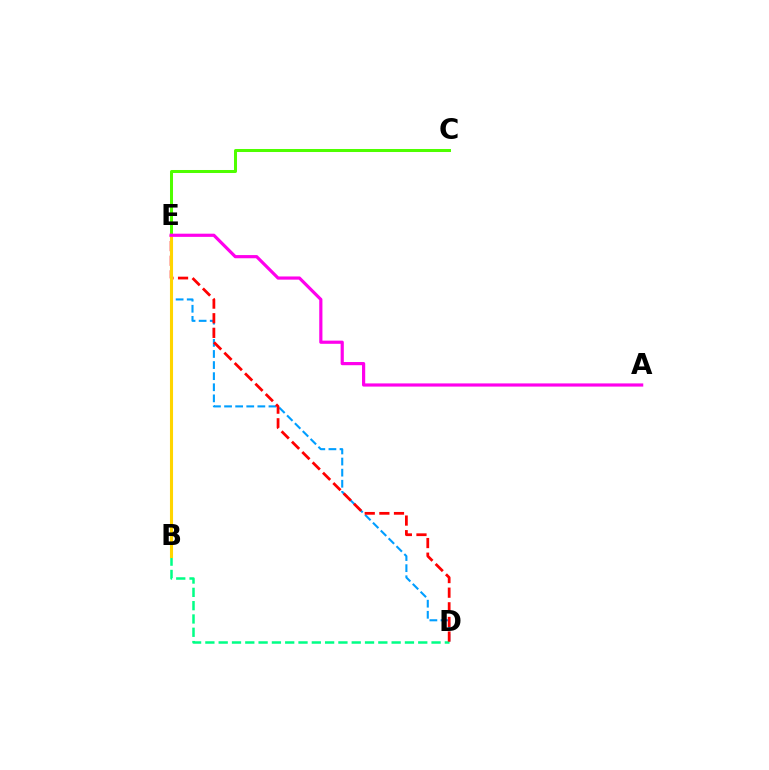{('C', 'E'): [{'color': '#4fff00', 'line_style': 'solid', 'thickness': 2.17}], ('B', 'E'): [{'color': '#3700ff', 'line_style': 'solid', 'thickness': 2.09}, {'color': '#ffd500', 'line_style': 'solid', 'thickness': 2.23}], ('D', 'E'): [{'color': '#009eff', 'line_style': 'dashed', 'thickness': 1.51}, {'color': '#ff0000', 'line_style': 'dashed', 'thickness': 1.99}], ('B', 'D'): [{'color': '#00ff86', 'line_style': 'dashed', 'thickness': 1.81}], ('A', 'E'): [{'color': '#ff00ed', 'line_style': 'solid', 'thickness': 2.29}]}